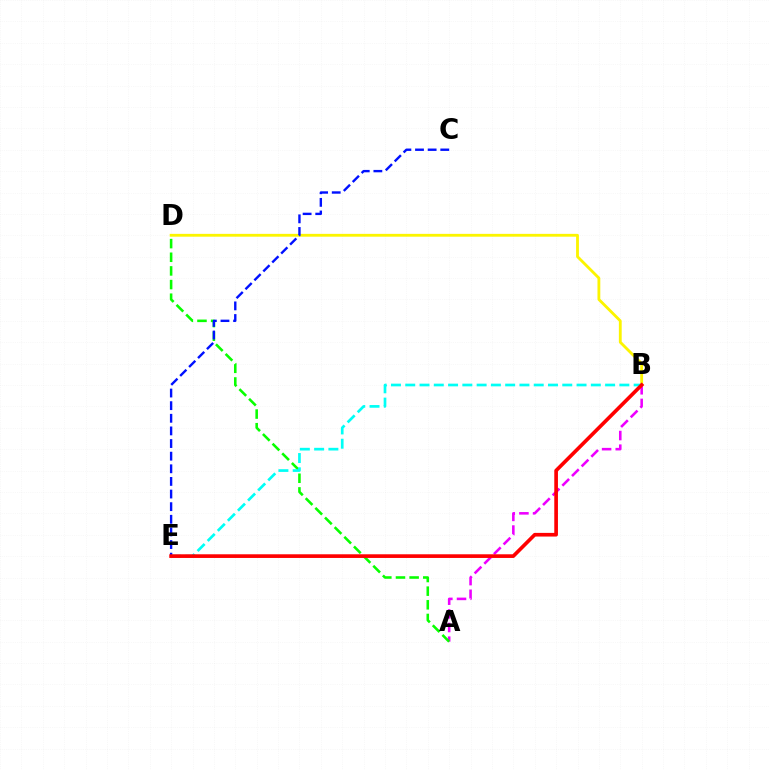{('A', 'B'): [{'color': '#ee00ff', 'line_style': 'dashed', 'thickness': 1.86}], ('B', 'D'): [{'color': '#fcf500', 'line_style': 'solid', 'thickness': 2.04}], ('A', 'D'): [{'color': '#08ff00', 'line_style': 'dashed', 'thickness': 1.85}], ('B', 'E'): [{'color': '#00fff6', 'line_style': 'dashed', 'thickness': 1.94}, {'color': '#ff0000', 'line_style': 'solid', 'thickness': 2.64}], ('C', 'E'): [{'color': '#0010ff', 'line_style': 'dashed', 'thickness': 1.72}]}